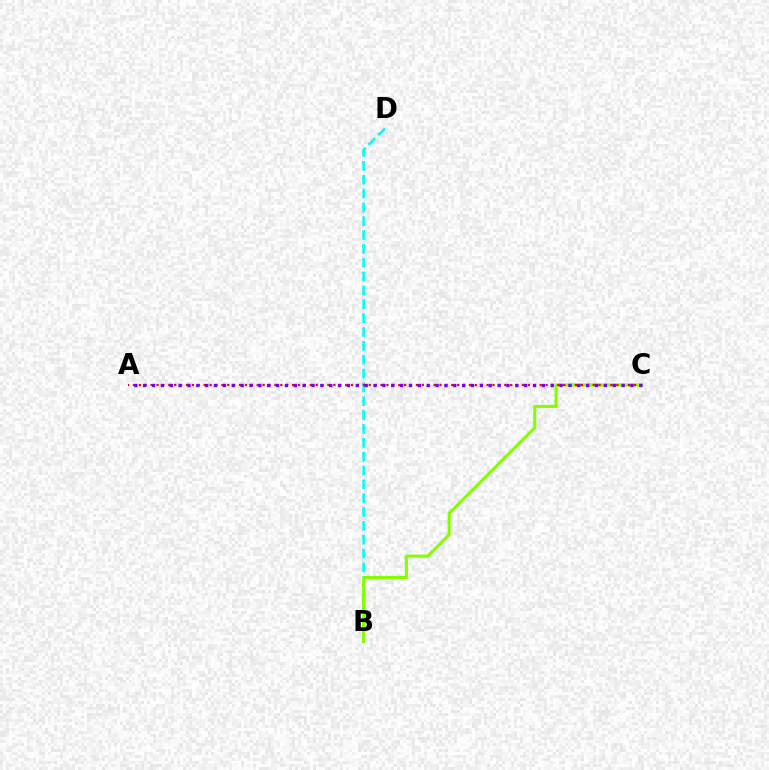{('B', 'D'): [{'color': '#00fff6', 'line_style': 'dashed', 'thickness': 1.88}], ('B', 'C'): [{'color': '#84ff00', 'line_style': 'solid', 'thickness': 2.21}], ('A', 'C'): [{'color': '#ff0000', 'line_style': 'dotted', 'thickness': 1.6}, {'color': '#7200ff', 'line_style': 'dotted', 'thickness': 2.41}]}